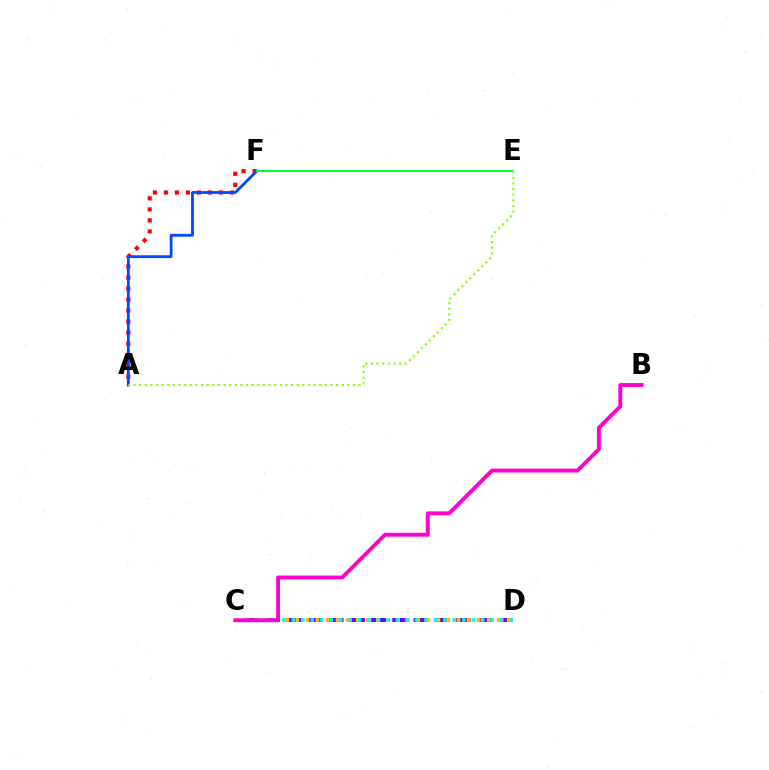{('A', 'F'): [{'color': '#ff0000', 'line_style': 'dotted', 'thickness': 2.99}, {'color': '#004bff', 'line_style': 'solid', 'thickness': 2.04}], ('C', 'D'): [{'color': '#7200ff', 'line_style': 'dashed', 'thickness': 2.88}, {'color': '#ffbd00', 'line_style': 'dotted', 'thickness': 2.74}, {'color': '#00fff6', 'line_style': 'dotted', 'thickness': 2.57}], ('E', 'F'): [{'color': '#00ff39', 'line_style': 'solid', 'thickness': 1.5}], ('A', 'E'): [{'color': '#84ff00', 'line_style': 'dotted', 'thickness': 1.53}], ('B', 'C'): [{'color': '#ff00cf', 'line_style': 'solid', 'thickness': 2.8}]}